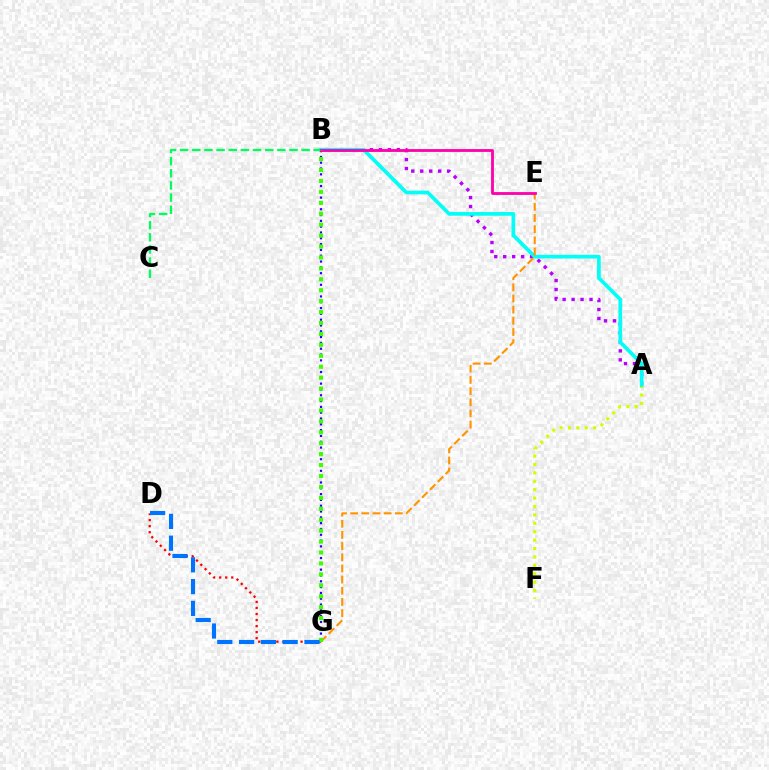{('D', 'G'): [{'color': '#ff0000', 'line_style': 'dotted', 'thickness': 1.64}, {'color': '#0074ff', 'line_style': 'dashed', 'thickness': 2.96}], ('A', 'B'): [{'color': '#b900ff', 'line_style': 'dotted', 'thickness': 2.44}, {'color': '#00fff6', 'line_style': 'solid', 'thickness': 2.65}], ('A', 'F'): [{'color': '#d1ff00', 'line_style': 'dotted', 'thickness': 2.28}], ('B', 'G'): [{'color': '#2500ff', 'line_style': 'dotted', 'thickness': 1.58}, {'color': '#3dff00', 'line_style': 'dotted', 'thickness': 2.97}], ('B', 'C'): [{'color': '#00ff5c', 'line_style': 'dashed', 'thickness': 1.65}], ('E', 'G'): [{'color': '#ff9400', 'line_style': 'dashed', 'thickness': 1.52}], ('B', 'E'): [{'color': '#ff00ac', 'line_style': 'solid', 'thickness': 2.03}]}